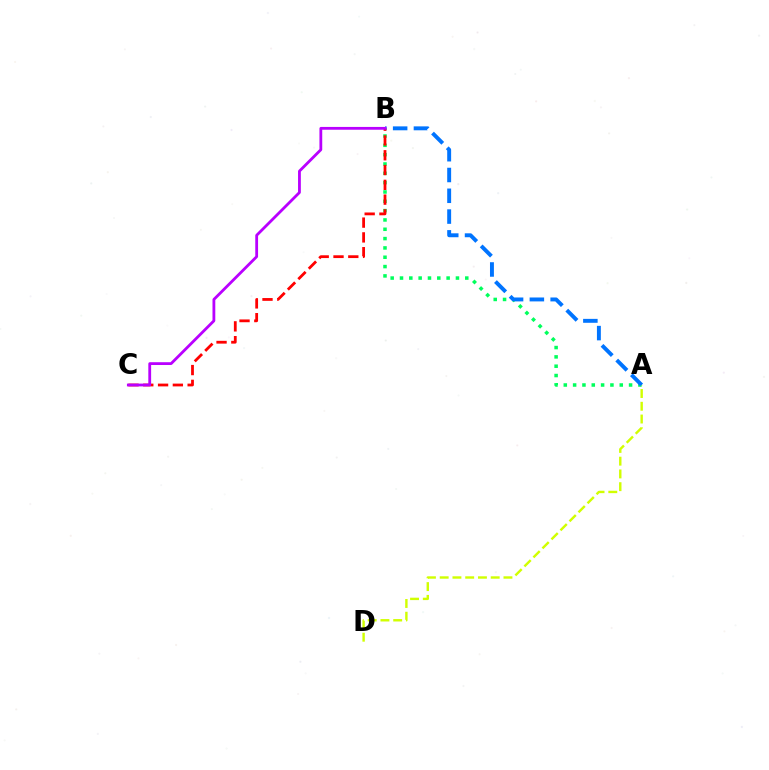{('A', 'B'): [{'color': '#00ff5c', 'line_style': 'dotted', 'thickness': 2.53}, {'color': '#0074ff', 'line_style': 'dashed', 'thickness': 2.82}], ('A', 'D'): [{'color': '#d1ff00', 'line_style': 'dashed', 'thickness': 1.73}], ('B', 'C'): [{'color': '#ff0000', 'line_style': 'dashed', 'thickness': 2.01}, {'color': '#b900ff', 'line_style': 'solid', 'thickness': 2.02}]}